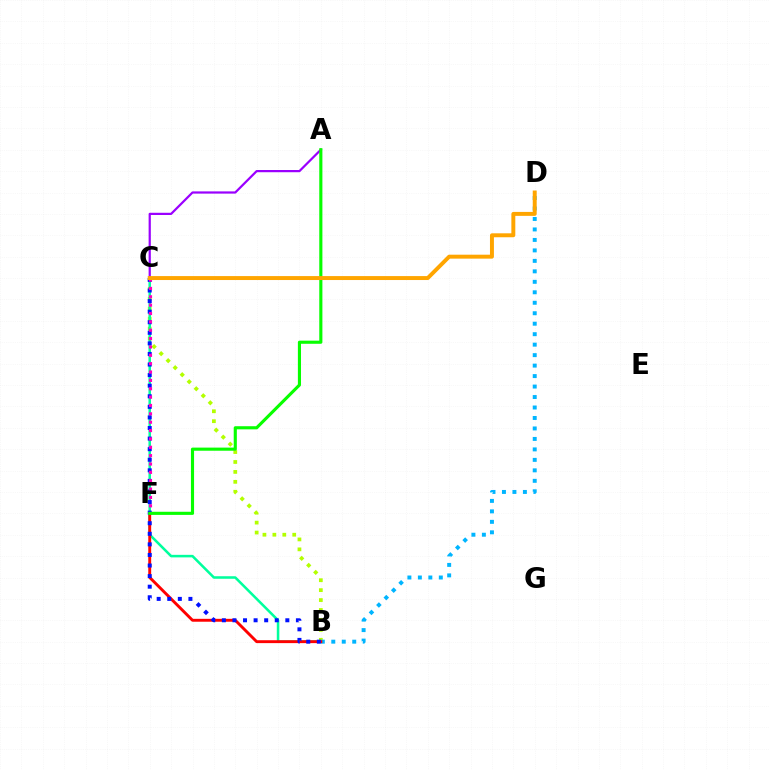{('A', 'C'): [{'color': '#9b00ff', 'line_style': 'solid', 'thickness': 1.6}], ('B', 'C'): [{'color': '#b3ff00', 'line_style': 'dotted', 'thickness': 2.7}, {'color': '#00ff9d', 'line_style': 'solid', 'thickness': 1.83}, {'color': '#0010ff', 'line_style': 'dotted', 'thickness': 2.87}], ('B', 'D'): [{'color': '#00b5ff', 'line_style': 'dotted', 'thickness': 2.85}], ('B', 'F'): [{'color': '#ff0000', 'line_style': 'solid', 'thickness': 2.09}], ('C', 'F'): [{'color': '#ff00bd', 'line_style': 'dotted', 'thickness': 2.27}], ('A', 'F'): [{'color': '#08ff00', 'line_style': 'solid', 'thickness': 2.25}], ('C', 'D'): [{'color': '#ffa500', 'line_style': 'solid', 'thickness': 2.84}]}